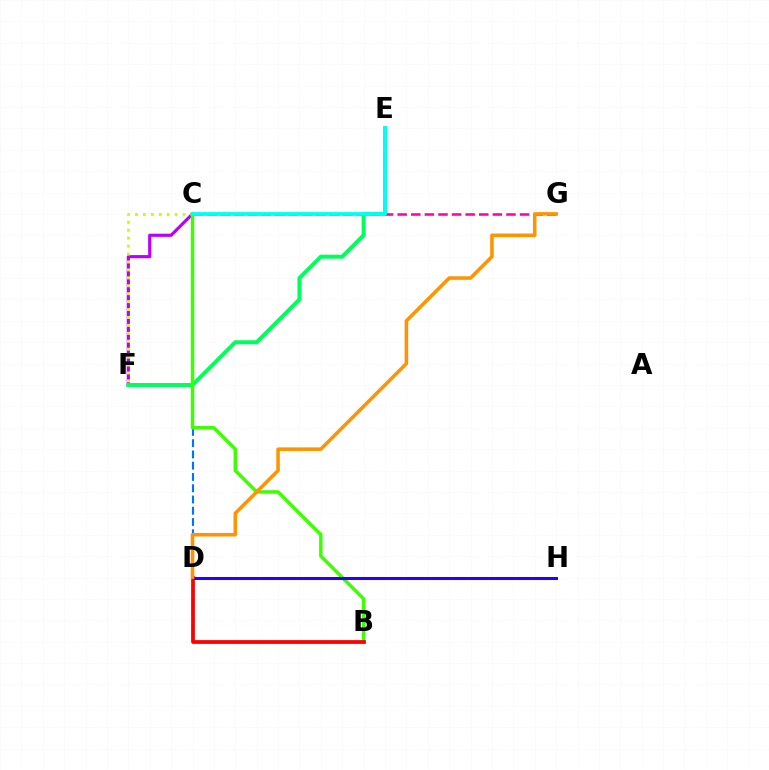{('C', 'F'): [{'color': '#b900ff', 'line_style': 'solid', 'thickness': 2.28}, {'color': '#d1ff00', 'line_style': 'dotted', 'thickness': 2.15}], ('E', 'F'): [{'color': '#00ff5c', 'line_style': 'solid', 'thickness': 2.87}], ('C', 'D'): [{'color': '#0074ff', 'line_style': 'dashed', 'thickness': 1.53}], ('C', 'G'): [{'color': '#ff00ac', 'line_style': 'dashed', 'thickness': 1.85}], ('B', 'C'): [{'color': '#3dff00', 'line_style': 'solid', 'thickness': 2.5}], ('C', 'E'): [{'color': '#00fff6', 'line_style': 'solid', 'thickness': 2.73}], ('B', 'D'): [{'color': '#ff0000', 'line_style': 'solid', 'thickness': 2.71}], ('D', 'H'): [{'color': '#2500ff', 'line_style': 'solid', 'thickness': 2.19}], ('D', 'G'): [{'color': '#ff9400', 'line_style': 'solid', 'thickness': 2.55}]}